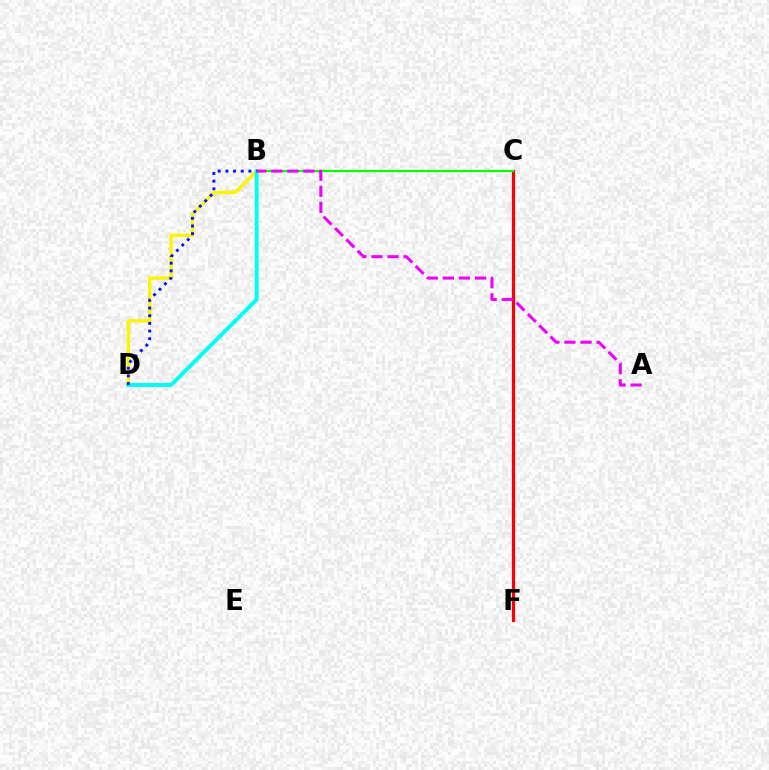{('C', 'F'): [{'color': '#ff0000', 'line_style': 'solid', 'thickness': 2.31}], ('B', 'D'): [{'color': '#fcf500', 'line_style': 'solid', 'thickness': 2.45}, {'color': '#00fff6', 'line_style': 'solid', 'thickness': 2.83}, {'color': '#0010ff', 'line_style': 'dotted', 'thickness': 2.08}], ('B', 'C'): [{'color': '#08ff00', 'line_style': 'solid', 'thickness': 1.55}], ('A', 'B'): [{'color': '#ee00ff', 'line_style': 'dashed', 'thickness': 2.18}]}